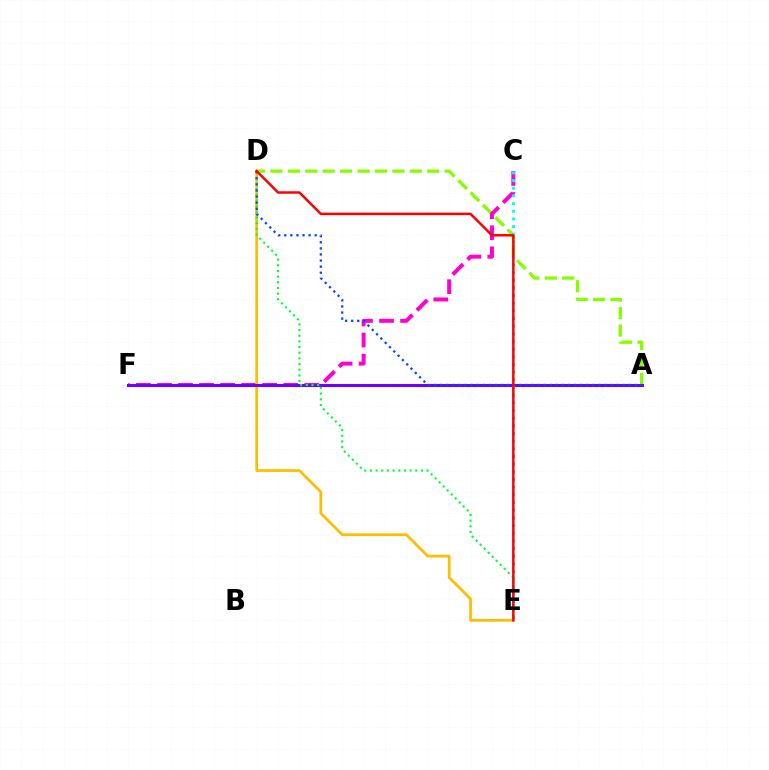{('A', 'D'): [{'color': '#84ff00', 'line_style': 'dashed', 'thickness': 2.37}, {'color': '#004bff', 'line_style': 'dotted', 'thickness': 1.65}], ('C', 'F'): [{'color': '#ff00cf', 'line_style': 'dashed', 'thickness': 2.86}], ('D', 'E'): [{'color': '#ffbd00', 'line_style': 'solid', 'thickness': 1.96}, {'color': '#00ff39', 'line_style': 'dotted', 'thickness': 1.54}, {'color': '#ff0000', 'line_style': 'solid', 'thickness': 1.79}], ('A', 'F'): [{'color': '#7200ff', 'line_style': 'solid', 'thickness': 2.18}], ('C', 'E'): [{'color': '#00fff6', 'line_style': 'dotted', 'thickness': 2.08}]}